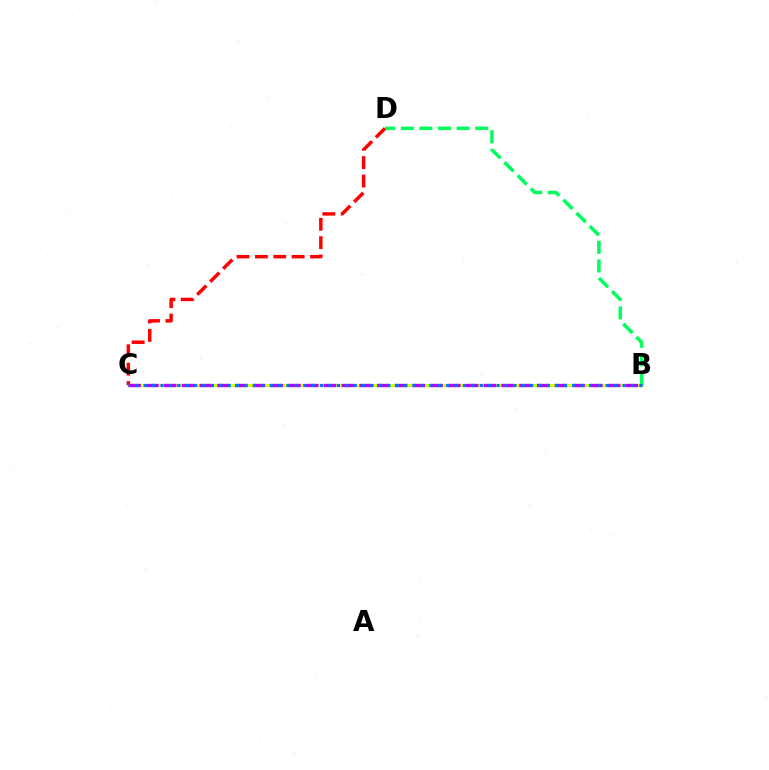{('B', 'C'): [{'color': '#d1ff00', 'line_style': 'solid', 'thickness': 2.24}, {'color': '#b900ff', 'line_style': 'dashed', 'thickness': 2.41}, {'color': '#0074ff', 'line_style': 'dotted', 'thickness': 2.28}], ('B', 'D'): [{'color': '#00ff5c', 'line_style': 'dashed', 'thickness': 2.53}], ('C', 'D'): [{'color': '#ff0000', 'line_style': 'dashed', 'thickness': 2.5}]}